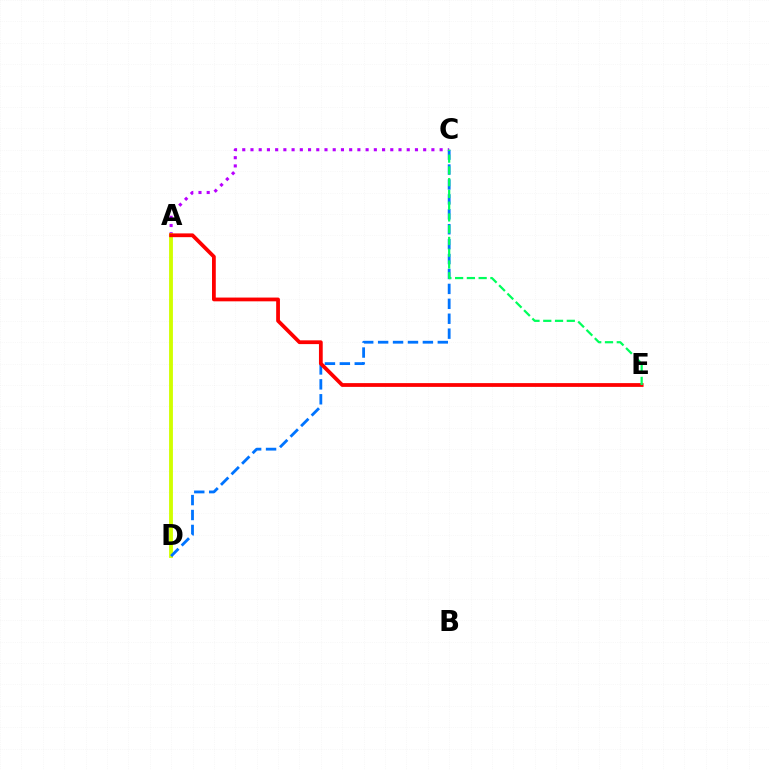{('A', 'C'): [{'color': '#b900ff', 'line_style': 'dotted', 'thickness': 2.23}], ('A', 'D'): [{'color': '#d1ff00', 'line_style': 'solid', 'thickness': 2.77}], ('C', 'D'): [{'color': '#0074ff', 'line_style': 'dashed', 'thickness': 2.03}], ('A', 'E'): [{'color': '#ff0000', 'line_style': 'solid', 'thickness': 2.71}], ('C', 'E'): [{'color': '#00ff5c', 'line_style': 'dashed', 'thickness': 1.6}]}